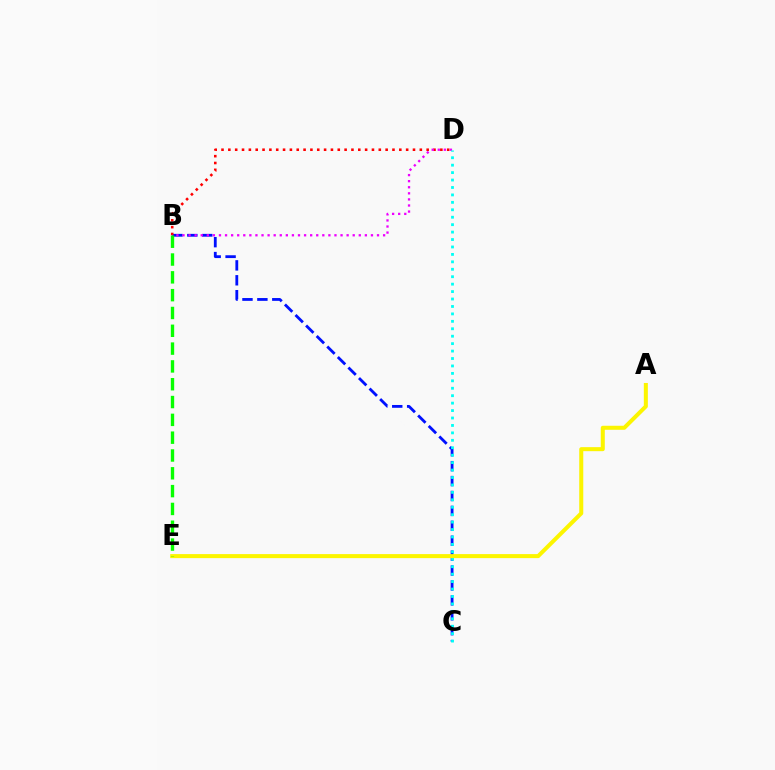{('B', 'C'): [{'color': '#0010ff', 'line_style': 'dashed', 'thickness': 2.03}], ('B', 'D'): [{'color': '#ff0000', 'line_style': 'dotted', 'thickness': 1.86}, {'color': '#ee00ff', 'line_style': 'dotted', 'thickness': 1.65}], ('C', 'D'): [{'color': '#00fff6', 'line_style': 'dotted', 'thickness': 2.02}], ('A', 'E'): [{'color': '#fcf500', 'line_style': 'solid', 'thickness': 2.9}], ('B', 'E'): [{'color': '#08ff00', 'line_style': 'dashed', 'thickness': 2.42}]}